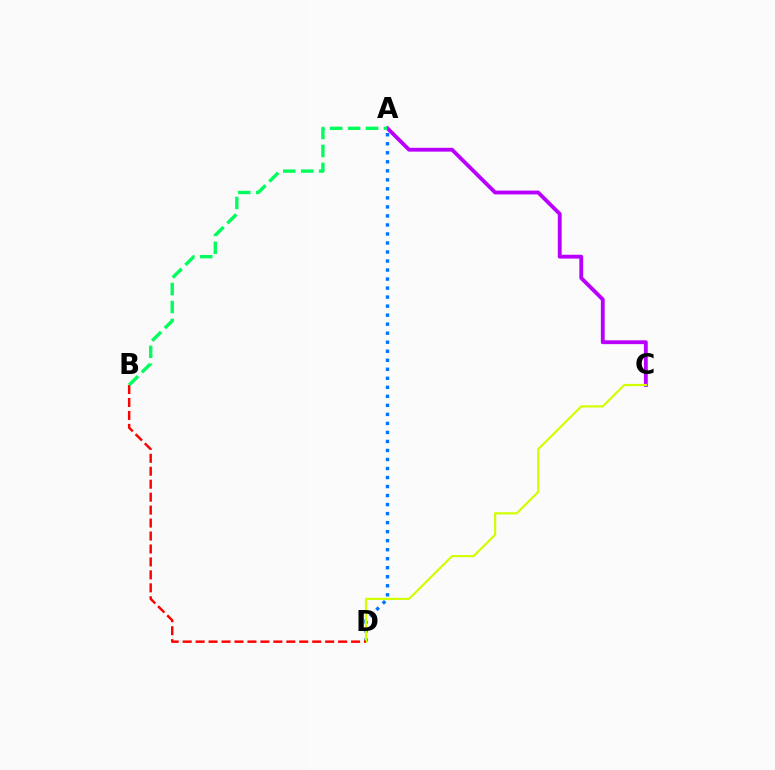{('A', 'D'): [{'color': '#0074ff', 'line_style': 'dotted', 'thickness': 2.45}], ('A', 'C'): [{'color': '#b900ff', 'line_style': 'solid', 'thickness': 2.76}], ('C', 'D'): [{'color': '#d1ff00', 'line_style': 'solid', 'thickness': 1.57}], ('B', 'D'): [{'color': '#ff0000', 'line_style': 'dashed', 'thickness': 1.76}], ('A', 'B'): [{'color': '#00ff5c', 'line_style': 'dashed', 'thickness': 2.44}]}